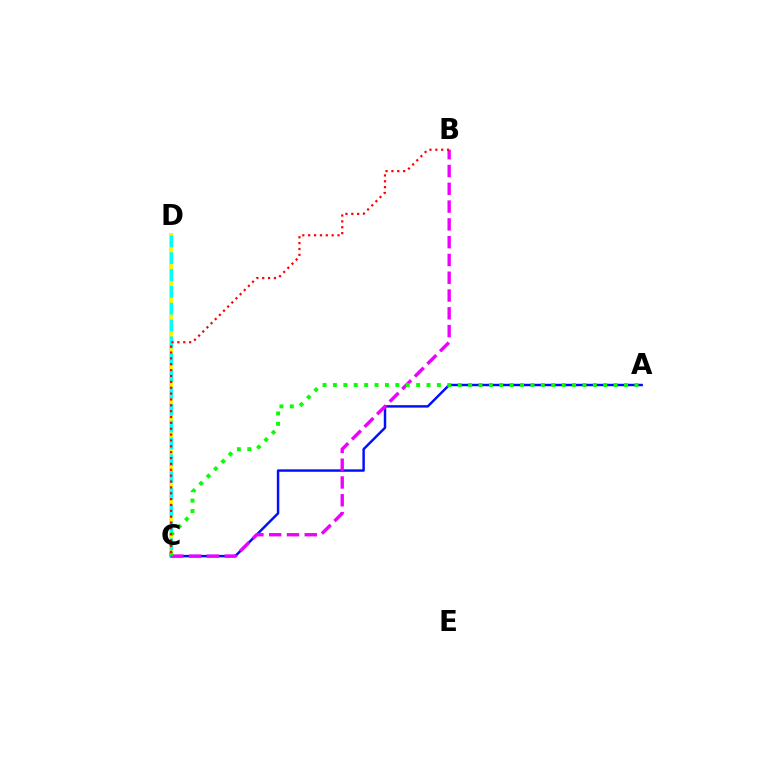{('C', 'D'): [{'color': '#fcf500', 'line_style': 'solid', 'thickness': 2.85}, {'color': '#00fff6', 'line_style': 'dashed', 'thickness': 2.29}], ('A', 'C'): [{'color': '#0010ff', 'line_style': 'solid', 'thickness': 1.77}, {'color': '#08ff00', 'line_style': 'dotted', 'thickness': 2.82}], ('B', 'C'): [{'color': '#ee00ff', 'line_style': 'dashed', 'thickness': 2.42}, {'color': '#ff0000', 'line_style': 'dotted', 'thickness': 1.59}]}